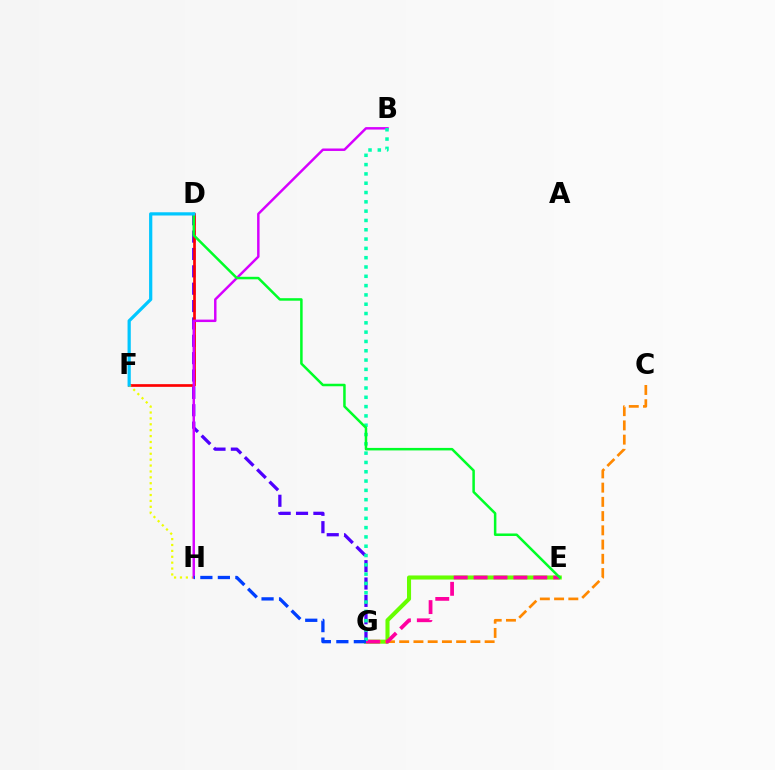{('E', 'G'): [{'color': '#66ff00', 'line_style': 'solid', 'thickness': 2.94}, {'color': '#ff00a0', 'line_style': 'dashed', 'thickness': 2.7}], ('D', 'G'): [{'color': '#4f00ff', 'line_style': 'dashed', 'thickness': 2.36}], ('D', 'F'): [{'color': '#ff0000', 'line_style': 'solid', 'thickness': 1.93}, {'color': '#00c7ff', 'line_style': 'solid', 'thickness': 2.33}], ('C', 'G'): [{'color': '#ff8800', 'line_style': 'dashed', 'thickness': 1.93}], ('F', 'H'): [{'color': '#eeff00', 'line_style': 'dotted', 'thickness': 1.6}], ('B', 'H'): [{'color': '#d600ff', 'line_style': 'solid', 'thickness': 1.77}], ('B', 'G'): [{'color': '#00ffaf', 'line_style': 'dotted', 'thickness': 2.53}], ('D', 'E'): [{'color': '#00ff27', 'line_style': 'solid', 'thickness': 1.81}], ('G', 'H'): [{'color': '#003fff', 'line_style': 'dashed', 'thickness': 2.38}]}